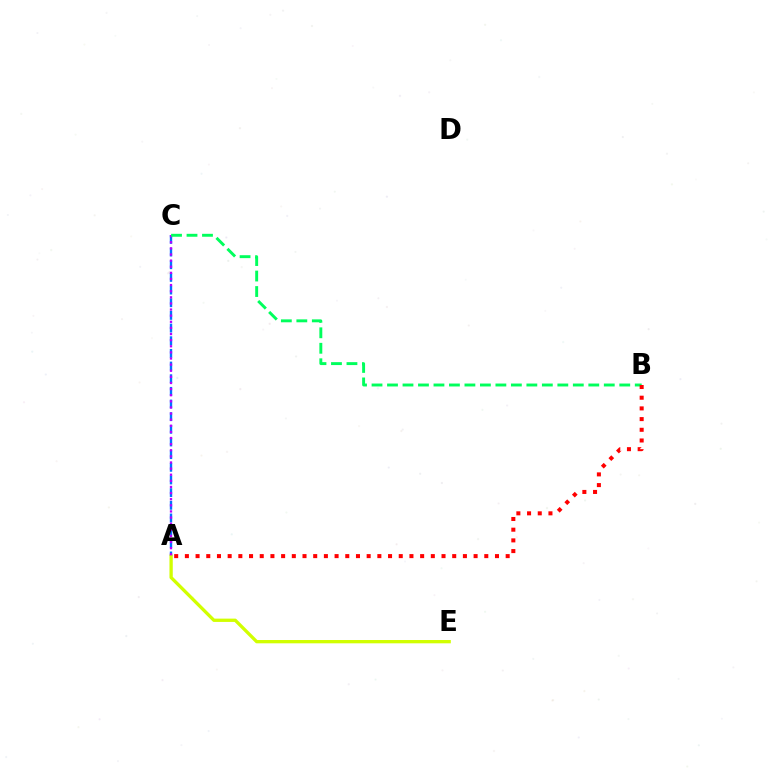{('A', 'C'): [{'color': '#0074ff', 'line_style': 'dashed', 'thickness': 1.72}, {'color': '#b900ff', 'line_style': 'dotted', 'thickness': 1.66}], ('A', 'E'): [{'color': '#d1ff00', 'line_style': 'solid', 'thickness': 2.38}], ('B', 'C'): [{'color': '#00ff5c', 'line_style': 'dashed', 'thickness': 2.1}], ('A', 'B'): [{'color': '#ff0000', 'line_style': 'dotted', 'thickness': 2.91}]}